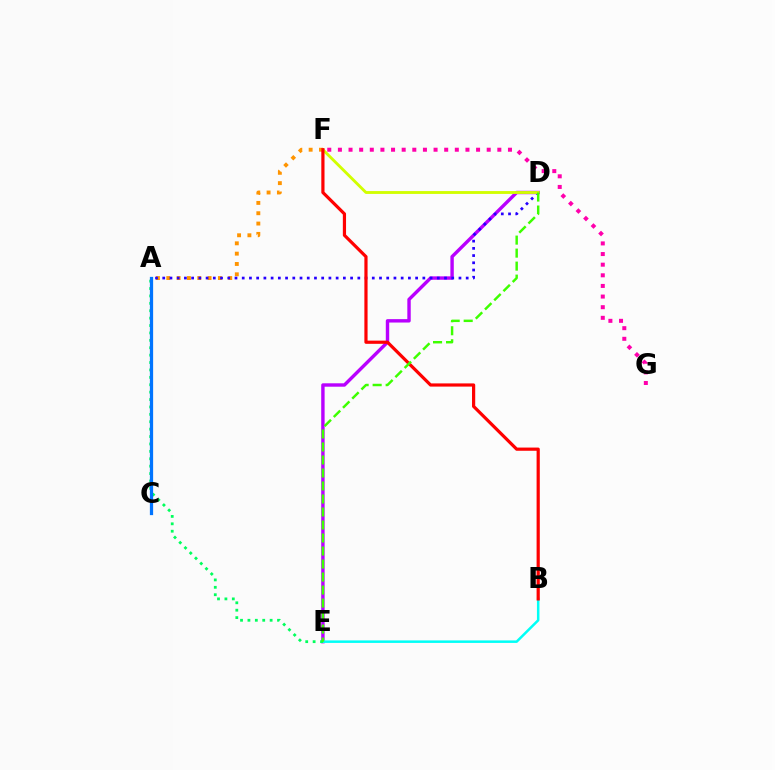{('A', 'F'): [{'color': '#ff9400', 'line_style': 'dotted', 'thickness': 2.81}], ('D', 'E'): [{'color': '#b900ff', 'line_style': 'solid', 'thickness': 2.45}, {'color': '#3dff00', 'line_style': 'dashed', 'thickness': 1.77}], ('B', 'E'): [{'color': '#00fff6', 'line_style': 'solid', 'thickness': 1.8}], ('A', 'E'): [{'color': '#00ff5c', 'line_style': 'dotted', 'thickness': 2.01}], ('A', 'D'): [{'color': '#2500ff', 'line_style': 'dotted', 'thickness': 1.96}], ('D', 'F'): [{'color': '#d1ff00', 'line_style': 'solid', 'thickness': 2.05}], ('B', 'F'): [{'color': '#ff0000', 'line_style': 'solid', 'thickness': 2.3}], ('F', 'G'): [{'color': '#ff00ac', 'line_style': 'dotted', 'thickness': 2.89}], ('A', 'C'): [{'color': '#0074ff', 'line_style': 'solid', 'thickness': 2.34}]}